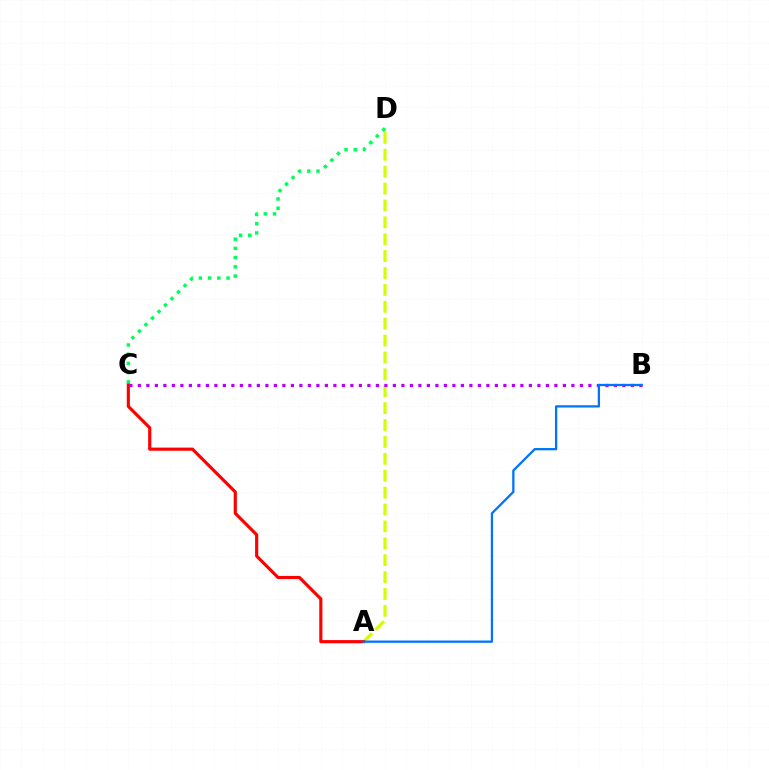{('C', 'D'): [{'color': '#00ff5c', 'line_style': 'dotted', 'thickness': 2.5}], ('A', 'D'): [{'color': '#d1ff00', 'line_style': 'dashed', 'thickness': 2.29}], ('A', 'C'): [{'color': '#ff0000', 'line_style': 'solid', 'thickness': 2.26}], ('B', 'C'): [{'color': '#b900ff', 'line_style': 'dotted', 'thickness': 2.31}], ('A', 'B'): [{'color': '#0074ff', 'line_style': 'solid', 'thickness': 1.65}]}